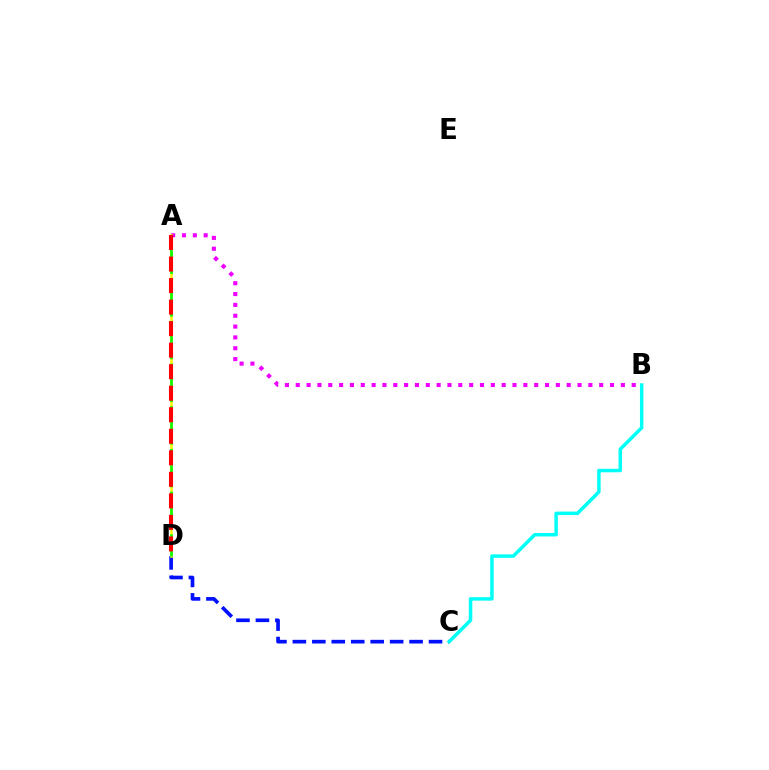{('C', 'D'): [{'color': '#0010ff', 'line_style': 'dashed', 'thickness': 2.64}], ('B', 'C'): [{'color': '#00fff6', 'line_style': 'solid', 'thickness': 2.49}], ('A', 'B'): [{'color': '#ee00ff', 'line_style': 'dotted', 'thickness': 2.94}], ('A', 'D'): [{'color': '#fcf500', 'line_style': 'solid', 'thickness': 1.84}, {'color': '#08ff00', 'line_style': 'dashed', 'thickness': 1.93}, {'color': '#ff0000', 'line_style': 'dashed', 'thickness': 2.92}]}